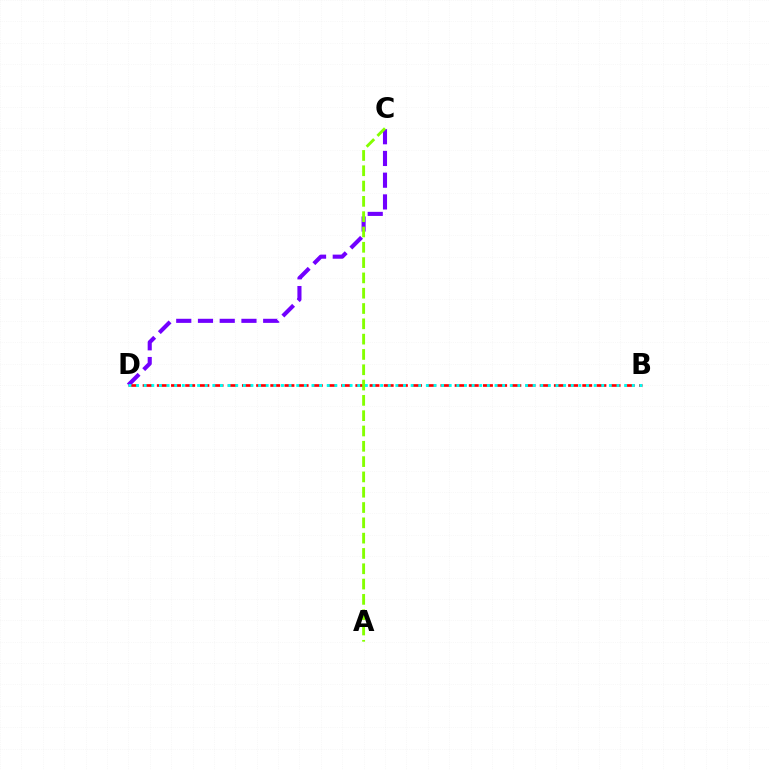{('B', 'D'): [{'color': '#ff0000', 'line_style': 'dashed', 'thickness': 1.93}, {'color': '#00fff6', 'line_style': 'dotted', 'thickness': 2.07}], ('C', 'D'): [{'color': '#7200ff', 'line_style': 'dashed', 'thickness': 2.95}], ('A', 'C'): [{'color': '#84ff00', 'line_style': 'dashed', 'thickness': 2.08}]}